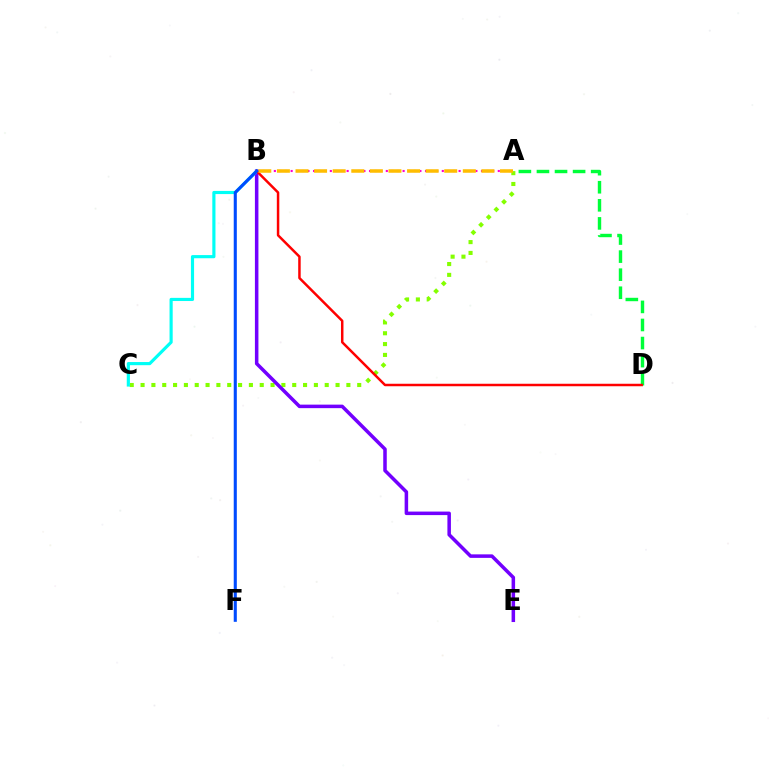{('A', 'C'): [{'color': '#84ff00', 'line_style': 'dotted', 'thickness': 2.94}], ('B', 'E'): [{'color': '#7200ff', 'line_style': 'solid', 'thickness': 2.53}], ('B', 'C'): [{'color': '#00fff6', 'line_style': 'solid', 'thickness': 2.27}], ('A', 'D'): [{'color': '#00ff39', 'line_style': 'dashed', 'thickness': 2.46}], ('A', 'B'): [{'color': '#ff00cf', 'line_style': 'dotted', 'thickness': 1.52}, {'color': '#ffbd00', 'line_style': 'dashed', 'thickness': 2.53}], ('B', 'D'): [{'color': '#ff0000', 'line_style': 'solid', 'thickness': 1.79}], ('B', 'F'): [{'color': '#004bff', 'line_style': 'solid', 'thickness': 2.22}]}